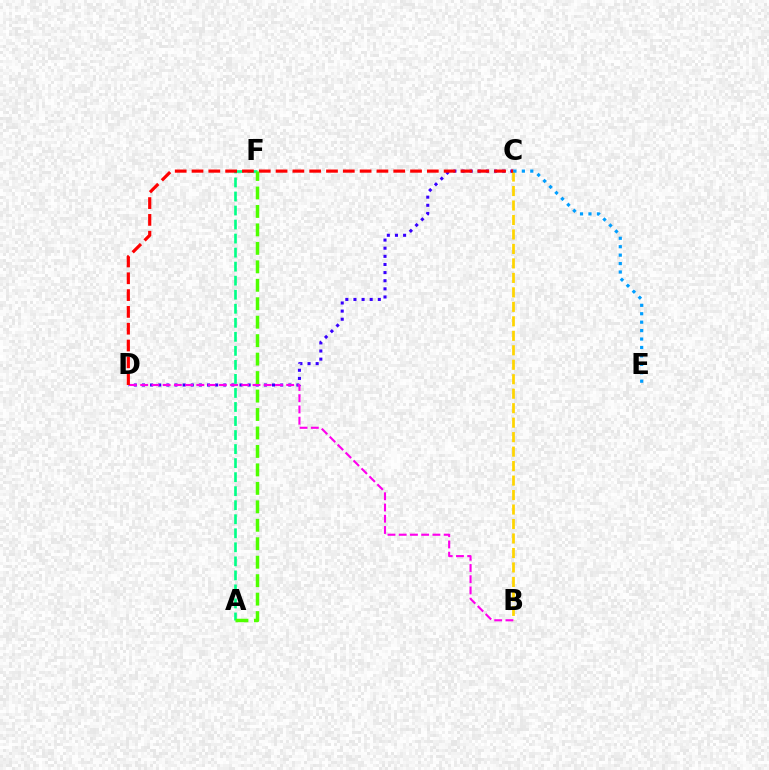{('C', 'D'): [{'color': '#3700ff', 'line_style': 'dotted', 'thickness': 2.21}, {'color': '#ff0000', 'line_style': 'dashed', 'thickness': 2.28}], ('B', 'C'): [{'color': '#ffd500', 'line_style': 'dashed', 'thickness': 1.97}], ('B', 'D'): [{'color': '#ff00ed', 'line_style': 'dashed', 'thickness': 1.53}], ('A', 'F'): [{'color': '#00ff86', 'line_style': 'dashed', 'thickness': 1.91}, {'color': '#4fff00', 'line_style': 'dashed', 'thickness': 2.51}], ('C', 'E'): [{'color': '#009eff', 'line_style': 'dotted', 'thickness': 2.29}]}